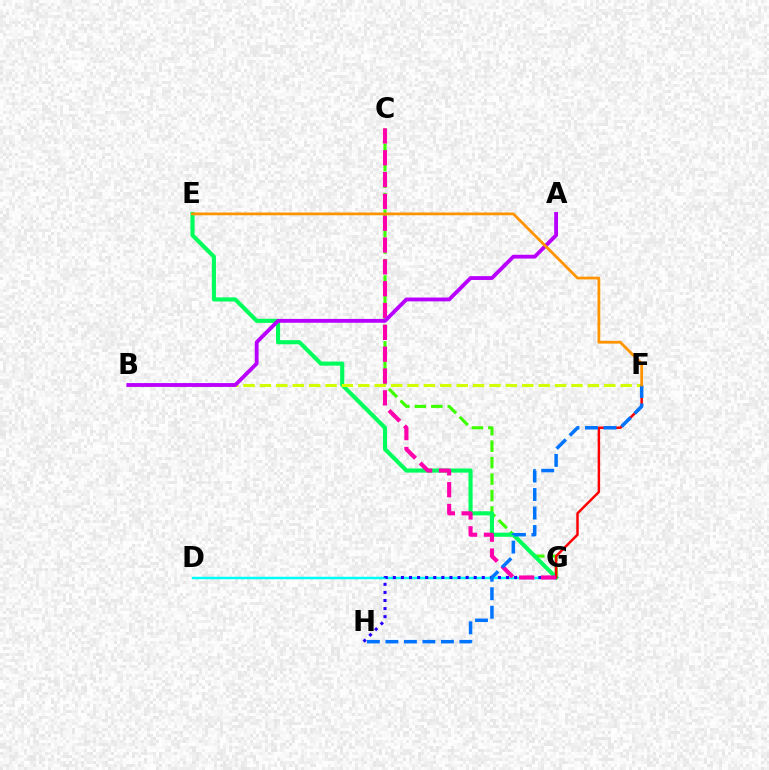{('C', 'G'): [{'color': '#3dff00', 'line_style': 'dashed', 'thickness': 2.24}, {'color': '#ff00ac', 'line_style': 'dashed', 'thickness': 2.97}], ('D', 'G'): [{'color': '#00fff6', 'line_style': 'solid', 'thickness': 1.8}], ('E', 'G'): [{'color': '#00ff5c', 'line_style': 'solid', 'thickness': 2.96}], ('G', 'H'): [{'color': '#2500ff', 'line_style': 'dotted', 'thickness': 2.2}], ('F', 'G'): [{'color': '#ff0000', 'line_style': 'solid', 'thickness': 1.79}], ('B', 'F'): [{'color': '#d1ff00', 'line_style': 'dashed', 'thickness': 2.23}], ('A', 'B'): [{'color': '#b900ff', 'line_style': 'solid', 'thickness': 2.76}], ('F', 'H'): [{'color': '#0074ff', 'line_style': 'dashed', 'thickness': 2.51}], ('E', 'F'): [{'color': '#ff9400', 'line_style': 'solid', 'thickness': 2.0}]}